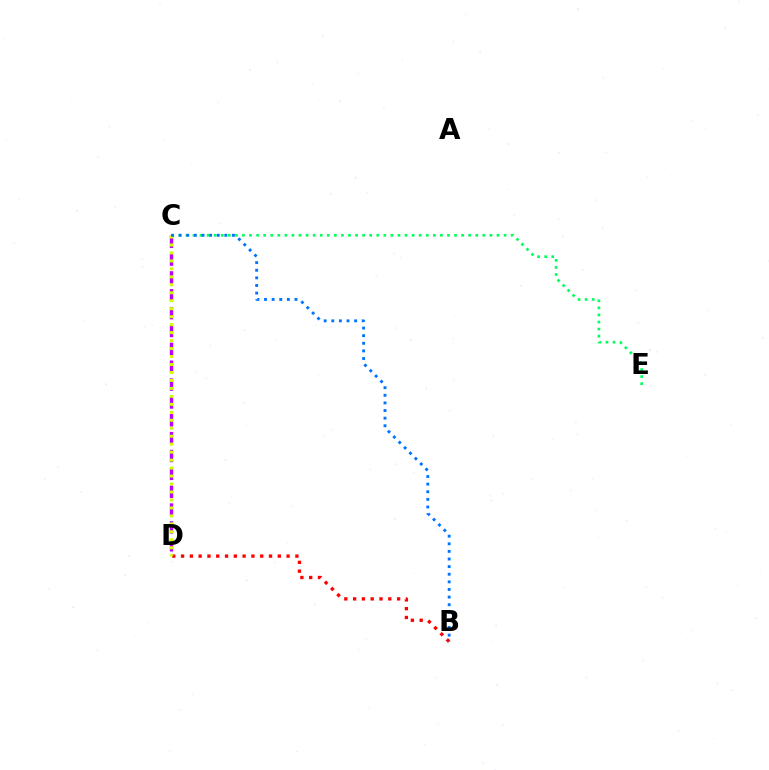{('B', 'D'): [{'color': '#ff0000', 'line_style': 'dotted', 'thickness': 2.39}], ('C', 'D'): [{'color': '#b900ff', 'line_style': 'dashed', 'thickness': 2.43}, {'color': '#d1ff00', 'line_style': 'dotted', 'thickness': 2.16}], ('C', 'E'): [{'color': '#00ff5c', 'line_style': 'dotted', 'thickness': 1.92}], ('B', 'C'): [{'color': '#0074ff', 'line_style': 'dotted', 'thickness': 2.07}]}